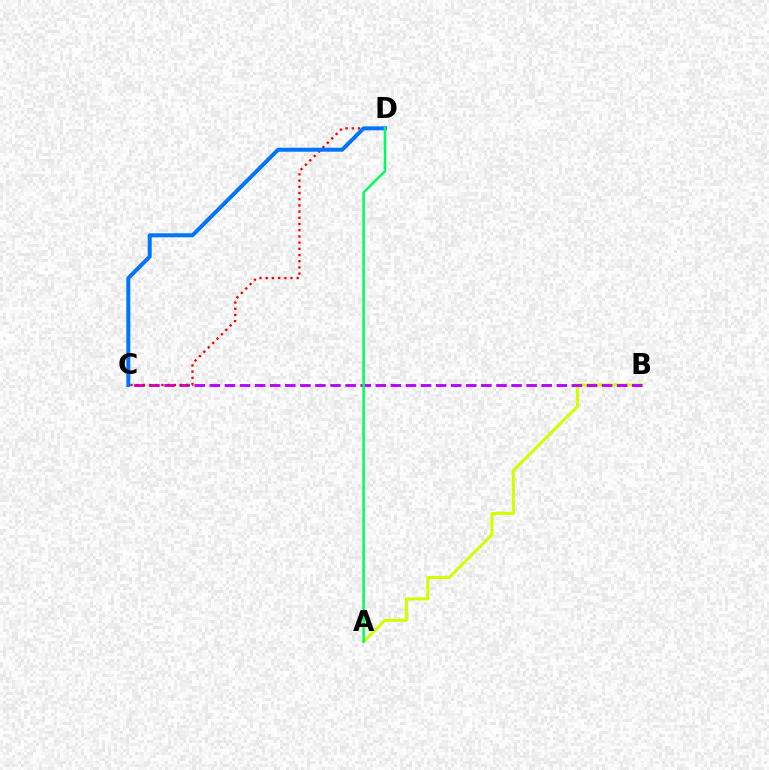{('A', 'B'): [{'color': '#d1ff00', 'line_style': 'solid', 'thickness': 2.2}], ('B', 'C'): [{'color': '#b900ff', 'line_style': 'dashed', 'thickness': 2.05}], ('C', 'D'): [{'color': '#ff0000', 'line_style': 'dotted', 'thickness': 1.68}, {'color': '#0074ff', 'line_style': 'solid', 'thickness': 2.87}], ('A', 'D'): [{'color': '#00ff5c', 'line_style': 'solid', 'thickness': 1.82}]}